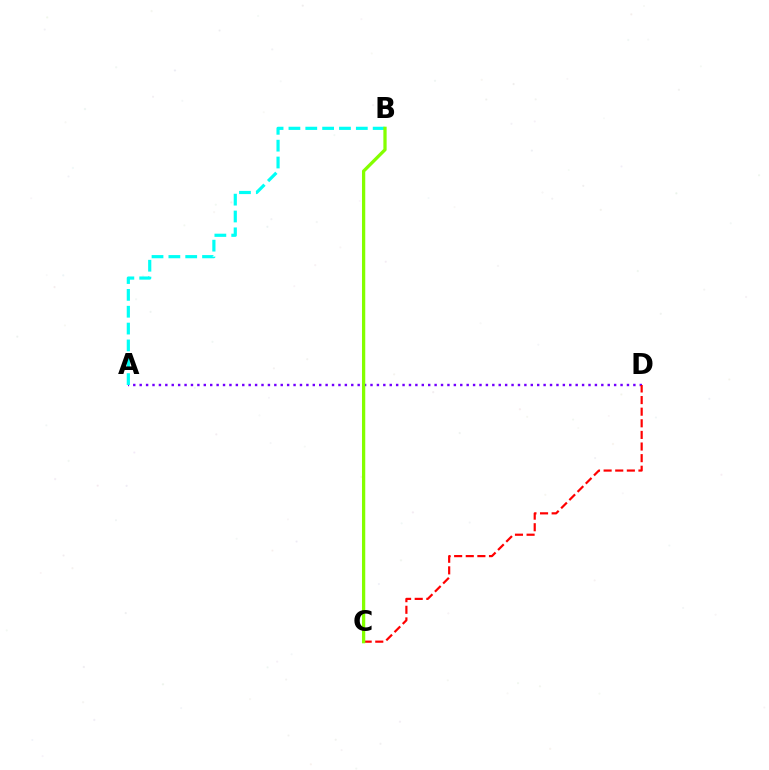{('A', 'D'): [{'color': '#7200ff', 'line_style': 'dotted', 'thickness': 1.74}], ('C', 'D'): [{'color': '#ff0000', 'line_style': 'dashed', 'thickness': 1.58}], ('A', 'B'): [{'color': '#00fff6', 'line_style': 'dashed', 'thickness': 2.29}], ('B', 'C'): [{'color': '#84ff00', 'line_style': 'solid', 'thickness': 2.35}]}